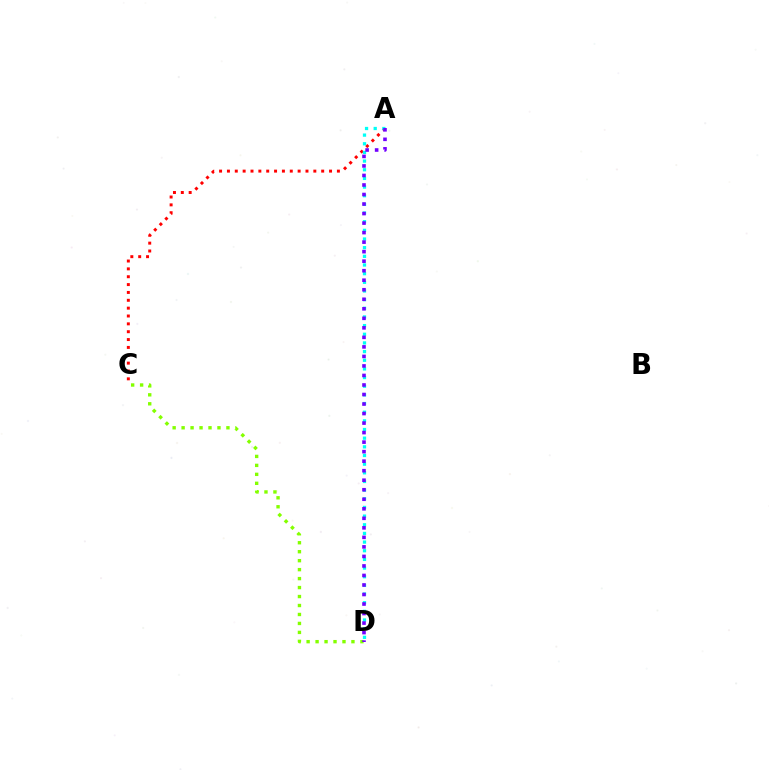{('A', 'C'): [{'color': '#ff0000', 'line_style': 'dotted', 'thickness': 2.13}], ('C', 'D'): [{'color': '#84ff00', 'line_style': 'dotted', 'thickness': 2.44}], ('A', 'D'): [{'color': '#00fff6', 'line_style': 'dotted', 'thickness': 2.35}, {'color': '#7200ff', 'line_style': 'dotted', 'thickness': 2.59}]}